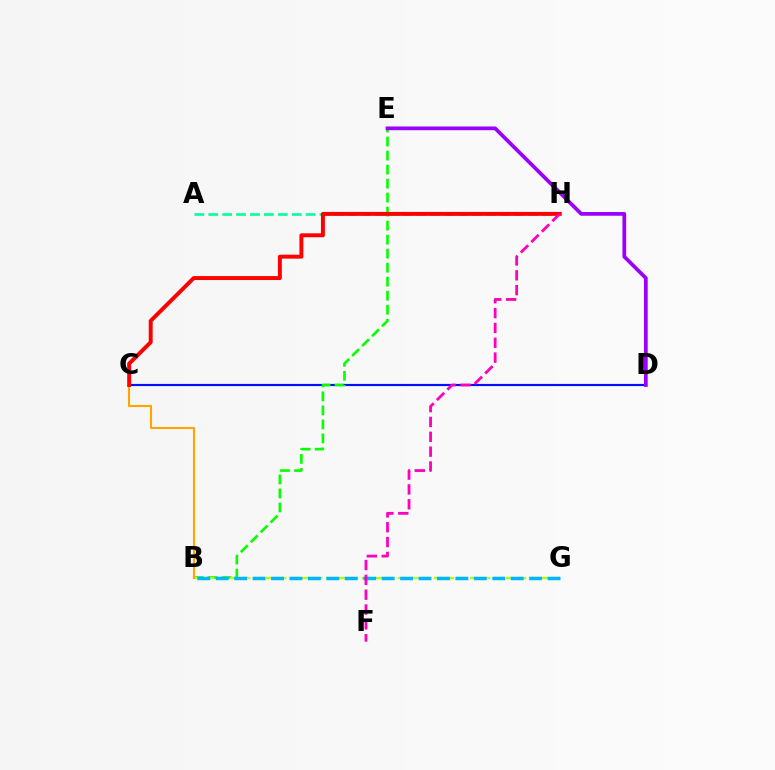{('C', 'D'): [{'color': '#0010ff', 'line_style': 'solid', 'thickness': 1.56}], ('A', 'H'): [{'color': '#00ff9d', 'line_style': 'dashed', 'thickness': 1.89}], ('B', 'E'): [{'color': '#08ff00', 'line_style': 'dashed', 'thickness': 1.9}], ('B', 'G'): [{'color': '#b3ff00', 'line_style': 'dashed', 'thickness': 1.63}, {'color': '#00b5ff', 'line_style': 'dashed', 'thickness': 2.5}], ('B', 'C'): [{'color': '#ffa500', 'line_style': 'solid', 'thickness': 1.52}], ('C', 'H'): [{'color': '#ff0000', 'line_style': 'solid', 'thickness': 2.84}], ('F', 'H'): [{'color': '#ff00bd', 'line_style': 'dashed', 'thickness': 2.01}], ('D', 'E'): [{'color': '#9b00ff', 'line_style': 'solid', 'thickness': 2.68}]}